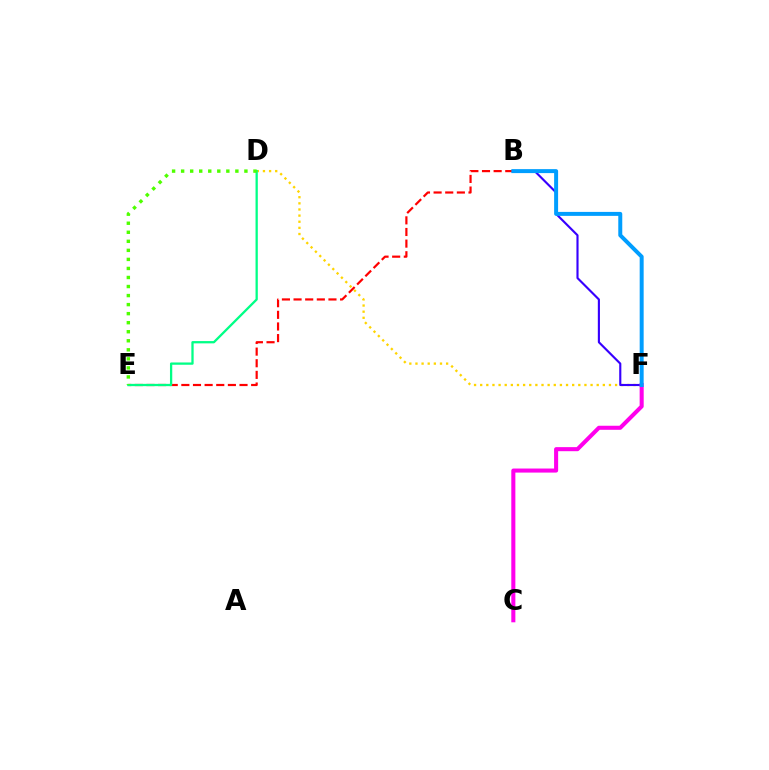{('B', 'E'): [{'color': '#ff0000', 'line_style': 'dashed', 'thickness': 1.58}], ('D', 'F'): [{'color': '#ffd500', 'line_style': 'dotted', 'thickness': 1.67}], ('B', 'F'): [{'color': '#3700ff', 'line_style': 'solid', 'thickness': 1.54}, {'color': '#009eff', 'line_style': 'solid', 'thickness': 2.86}], ('C', 'F'): [{'color': '#ff00ed', 'line_style': 'solid', 'thickness': 2.92}], ('D', 'E'): [{'color': '#00ff86', 'line_style': 'solid', 'thickness': 1.65}, {'color': '#4fff00', 'line_style': 'dotted', 'thickness': 2.46}]}